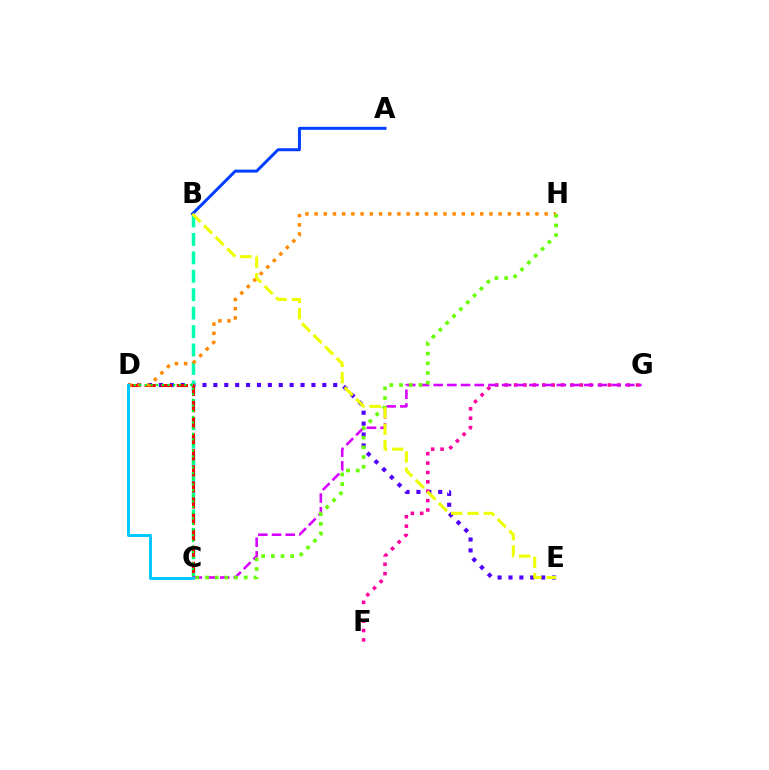{('D', 'E'): [{'color': '#4f00ff', 'line_style': 'dotted', 'thickness': 2.96}], ('B', 'C'): [{'color': '#00ffaf', 'line_style': 'dashed', 'thickness': 2.5}], ('C', 'D'): [{'color': '#ff0000', 'line_style': 'dashed', 'thickness': 2.19}, {'color': '#00ff27', 'line_style': 'dotted', 'thickness': 1.53}, {'color': '#00c7ff', 'line_style': 'solid', 'thickness': 2.13}], ('F', 'G'): [{'color': '#ff00a0', 'line_style': 'dotted', 'thickness': 2.55}], ('D', 'H'): [{'color': '#ff8800', 'line_style': 'dotted', 'thickness': 2.5}], ('C', 'G'): [{'color': '#d600ff', 'line_style': 'dashed', 'thickness': 1.86}], ('C', 'H'): [{'color': '#66ff00', 'line_style': 'dotted', 'thickness': 2.63}], ('A', 'B'): [{'color': '#003fff', 'line_style': 'solid', 'thickness': 2.15}], ('B', 'E'): [{'color': '#eeff00', 'line_style': 'dashed', 'thickness': 2.22}]}